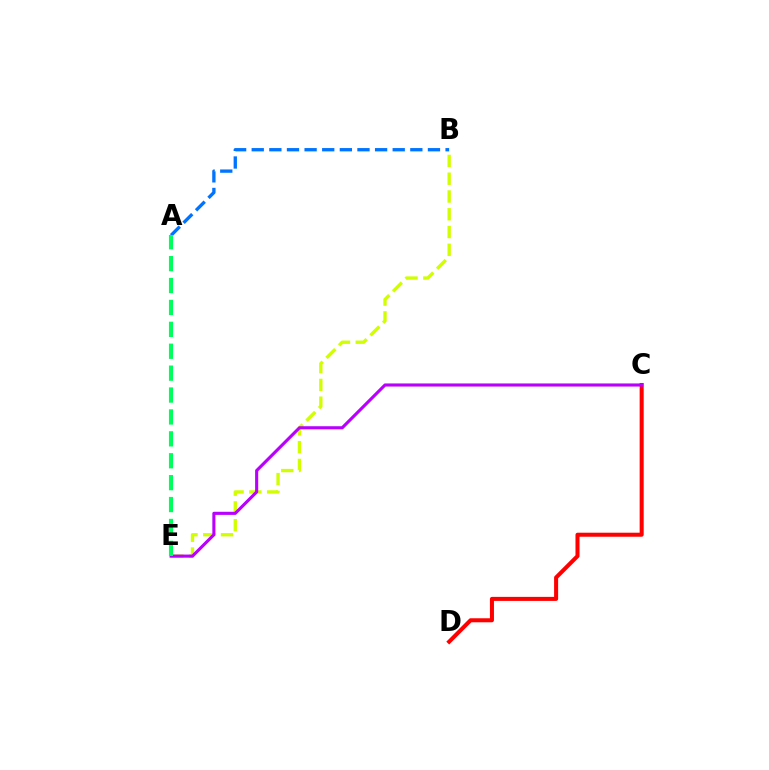{('C', 'D'): [{'color': '#ff0000', 'line_style': 'solid', 'thickness': 2.91}], ('A', 'B'): [{'color': '#0074ff', 'line_style': 'dashed', 'thickness': 2.39}], ('B', 'E'): [{'color': '#d1ff00', 'line_style': 'dashed', 'thickness': 2.41}], ('C', 'E'): [{'color': '#b900ff', 'line_style': 'solid', 'thickness': 2.24}], ('A', 'E'): [{'color': '#00ff5c', 'line_style': 'dashed', 'thickness': 2.98}]}